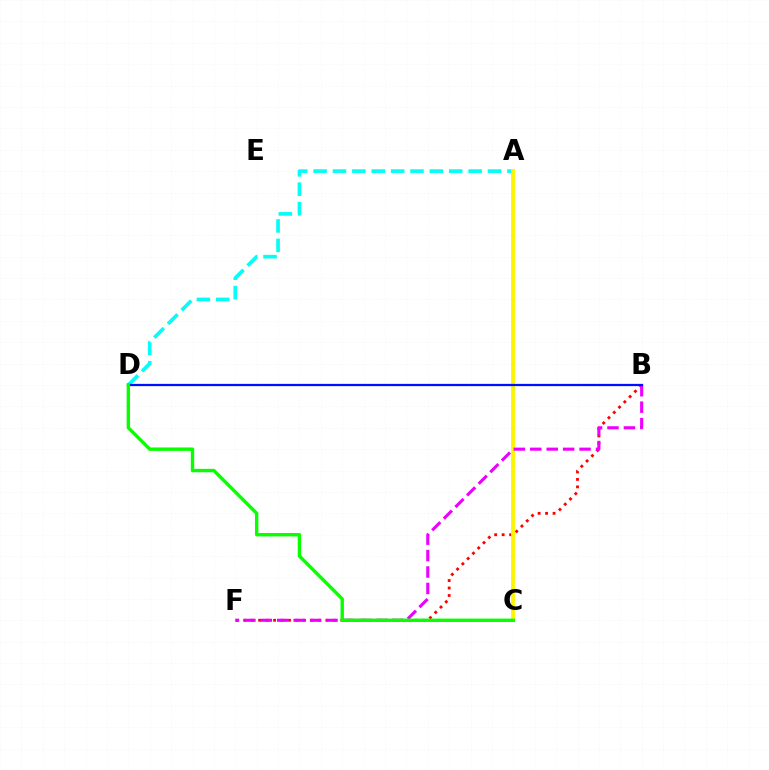{('B', 'F'): [{'color': '#ff0000', 'line_style': 'dotted', 'thickness': 2.03}, {'color': '#ee00ff', 'line_style': 'dashed', 'thickness': 2.23}], ('A', 'D'): [{'color': '#00fff6', 'line_style': 'dashed', 'thickness': 2.63}], ('A', 'C'): [{'color': '#fcf500', 'line_style': 'solid', 'thickness': 2.76}], ('B', 'D'): [{'color': '#0010ff', 'line_style': 'solid', 'thickness': 1.62}], ('C', 'D'): [{'color': '#08ff00', 'line_style': 'solid', 'thickness': 2.44}]}